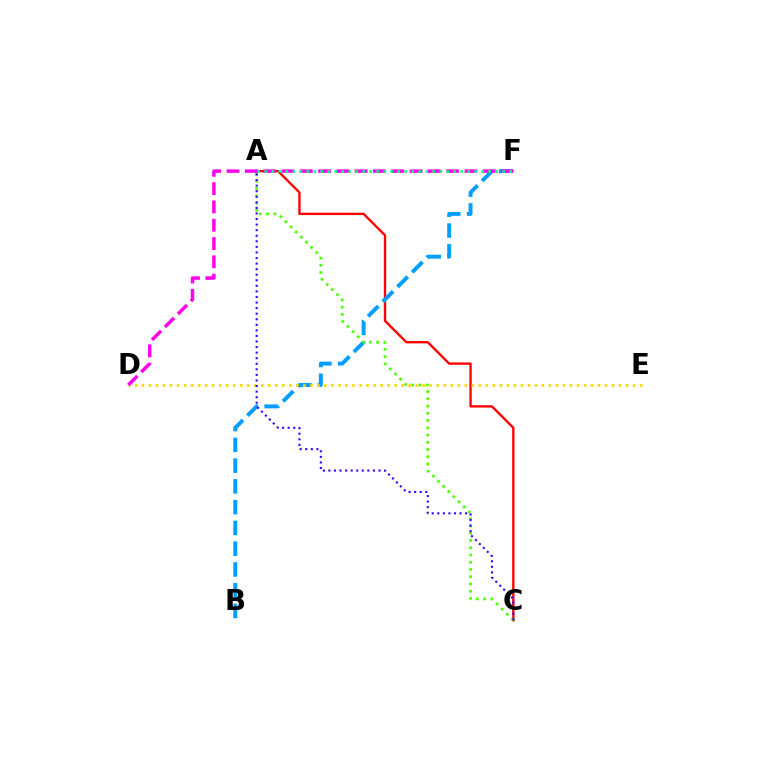{('A', 'C'): [{'color': '#ff0000', 'line_style': 'solid', 'thickness': 1.7}, {'color': '#4fff00', 'line_style': 'dotted', 'thickness': 1.97}, {'color': '#3700ff', 'line_style': 'dotted', 'thickness': 1.51}], ('B', 'F'): [{'color': '#009eff', 'line_style': 'dashed', 'thickness': 2.82}], ('D', 'E'): [{'color': '#ffd500', 'line_style': 'dotted', 'thickness': 1.91}], ('D', 'F'): [{'color': '#ff00ed', 'line_style': 'dashed', 'thickness': 2.49}], ('A', 'F'): [{'color': '#00ff86', 'line_style': 'dotted', 'thickness': 1.9}]}